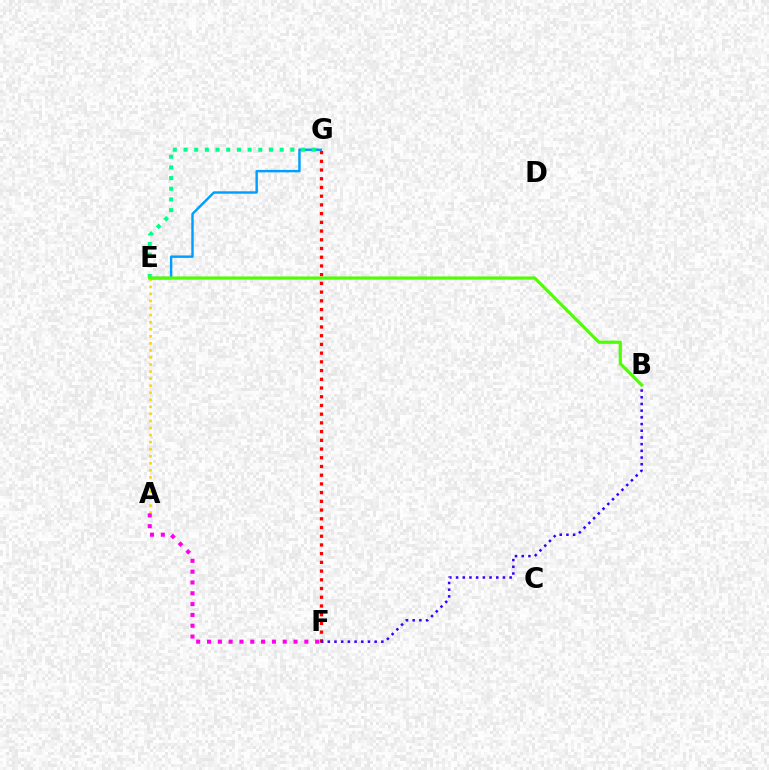{('E', 'G'): [{'color': '#009eff', 'line_style': 'solid', 'thickness': 1.74}, {'color': '#00ff86', 'line_style': 'dotted', 'thickness': 2.9}], ('A', 'E'): [{'color': '#ffd500', 'line_style': 'dotted', 'thickness': 1.92}], ('F', 'G'): [{'color': '#ff0000', 'line_style': 'dotted', 'thickness': 2.37}], ('A', 'F'): [{'color': '#ff00ed', 'line_style': 'dotted', 'thickness': 2.94}], ('B', 'F'): [{'color': '#3700ff', 'line_style': 'dotted', 'thickness': 1.82}], ('B', 'E'): [{'color': '#4fff00', 'line_style': 'solid', 'thickness': 2.31}]}